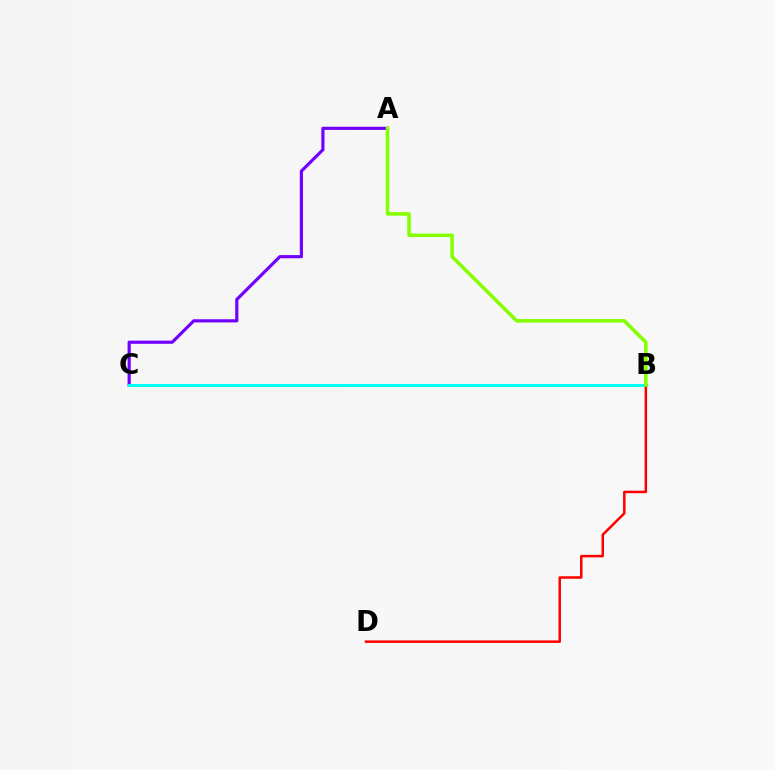{('A', 'C'): [{'color': '#7200ff', 'line_style': 'solid', 'thickness': 2.28}], ('B', 'C'): [{'color': '#00fff6', 'line_style': 'solid', 'thickness': 2.12}], ('B', 'D'): [{'color': '#ff0000', 'line_style': 'solid', 'thickness': 1.8}], ('A', 'B'): [{'color': '#84ff00', 'line_style': 'solid', 'thickness': 2.55}]}